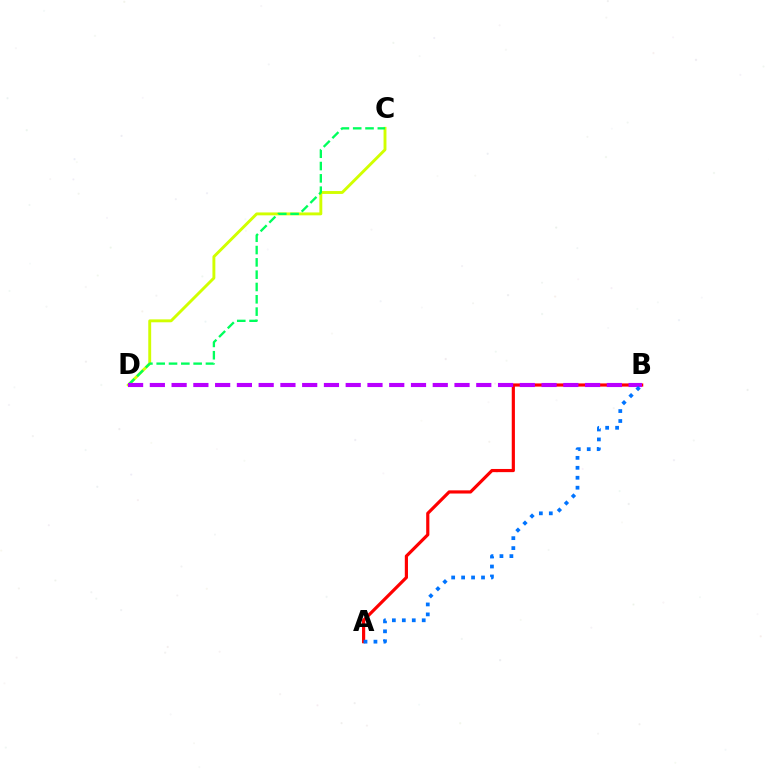{('A', 'B'): [{'color': '#ff0000', 'line_style': 'solid', 'thickness': 2.28}, {'color': '#0074ff', 'line_style': 'dotted', 'thickness': 2.7}], ('C', 'D'): [{'color': '#d1ff00', 'line_style': 'solid', 'thickness': 2.09}, {'color': '#00ff5c', 'line_style': 'dashed', 'thickness': 1.67}], ('B', 'D'): [{'color': '#b900ff', 'line_style': 'dashed', 'thickness': 2.96}]}